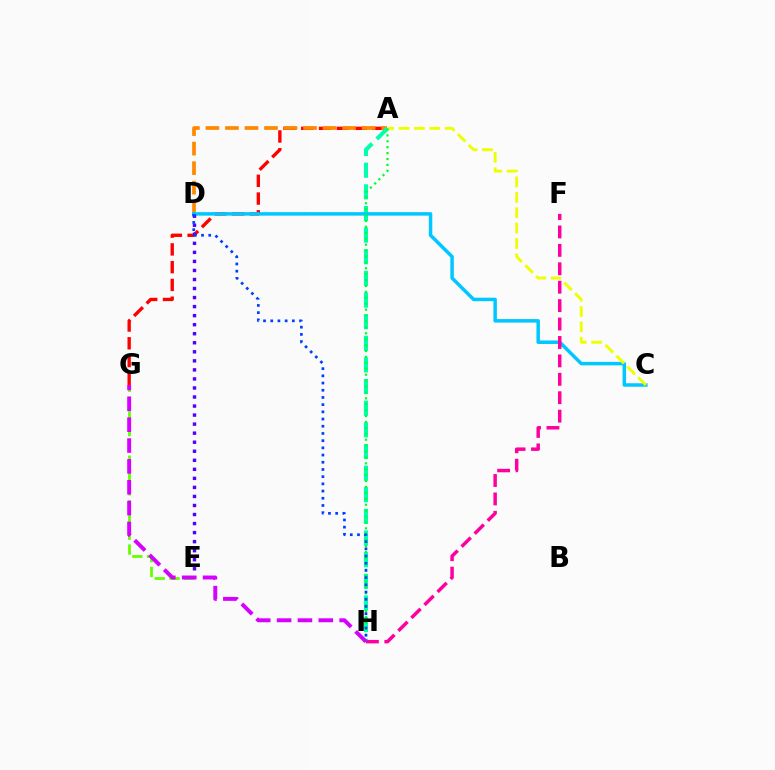{('A', 'G'): [{'color': '#ff0000', 'line_style': 'dashed', 'thickness': 2.41}], ('A', 'D'): [{'color': '#ff8800', 'line_style': 'dashed', 'thickness': 2.65}], ('A', 'H'): [{'color': '#00ffaf', 'line_style': 'dashed', 'thickness': 2.94}, {'color': '#00ff27', 'line_style': 'dotted', 'thickness': 1.61}], ('E', 'G'): [{'color': '#66ff00', 'line_style': 'dashed', 'thickness': 2.01}], ('C', 'D'): [{'color': '#00c7ff', 'line_style': 'solid', 'thickness': 2.51}], ('A', 'C'): [{'color': '#eeff00', 'line_style': 'dashed', 'thickness': 2.09}], ('D', 'E'): [{'color': '#4f00ff', 'line_style': 'dotted', 'thickness': 2.46}], ('F', 'H'): [{'color': '#ff00a0', 'line_style': 'dashed', 'thickness': 2.5}], ('D', 'H'): [{'color': '#003fff', 'line_style': 'dotted', 'thickness': 1.96}], ('G', 'H'): [{'color': '#d600ff', 'line_style': 'dashed', 'thickness': 2.83}]}